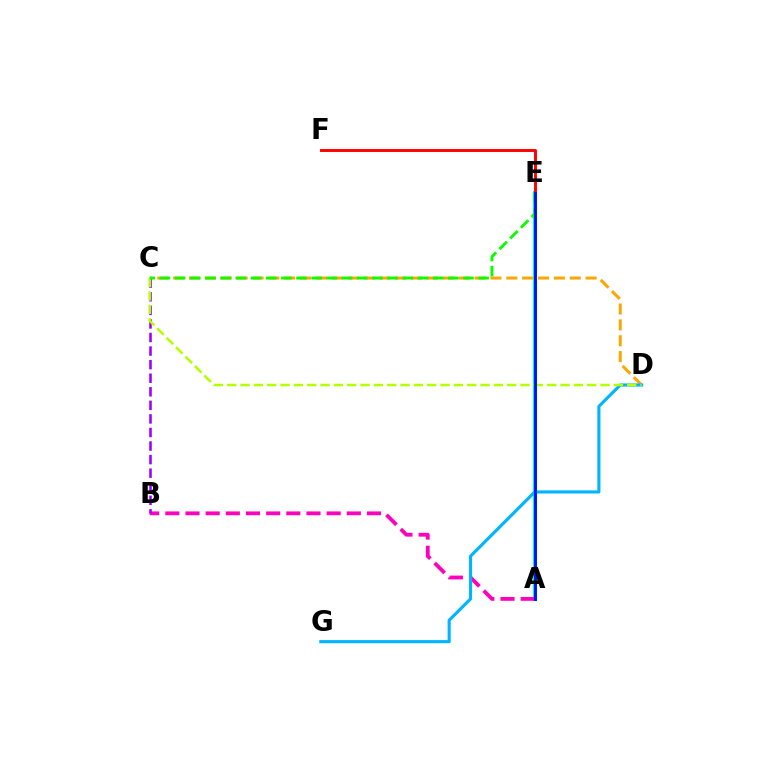{('A', 'E'): [{'color': '#00ff9d', 'line_style': 'solid', 'thickness': 2.96}, {'color': '#0010ff', 'line_style': 'solid', 'thickness': 2.06}], ('C', 'D'): [{'color': '#ffa500', 'line_style': 'dashed', 'thickness': 2.15}, {'color': '#b3ff00', 'line_style': 'dashed', 'thickness': 1.81}], ('E', 'F'): [{'color': '#ff0000', 'line_style': 'solid', 'thickness': 2.11}], ('A', 'B'): [{'color': '#ff00bd', 'line_style': 'dashed', 'thickness': 2.74}], ('B', 'C'): [{'color': '#9b00ff', 'line_style': 'dashed', 'thickness': 1.84}], ('D', 'G'): [{'color': '#00b5ff', 'line_style': 'solid', 'thickness': 2.25}], ('C', 'E'): [{'color': '#08ff00', 'line_style': 'dashed', 'thickness': 2.06}]}